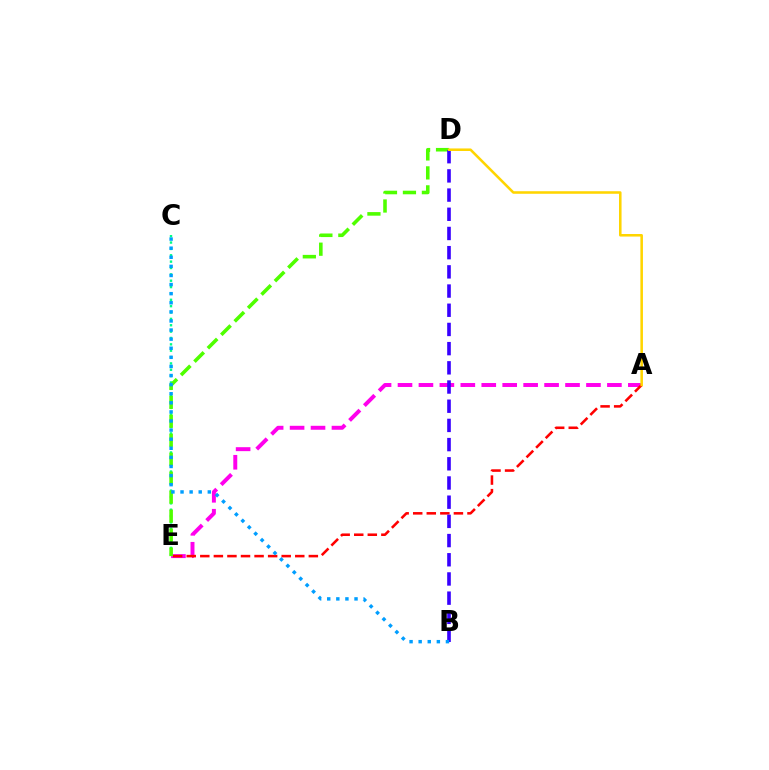{('C', 'E'): [{'color': '#00ff86', 'line_style': 'dotted', 'thickness': 1.73}], ('A', 'E'): [{'color': '#ff00ed', 'line_style': 'dashed', 'thickness': 2.84}, {'color': '#ff0000', 'line_style': 'dashed', 'thickness': 1.84}], ('D', 'E'): [{'color': '#4fff00', 'line_style': 'dashed', 'thickness': 2.58}], ('B', 'D'): [{'color': '#3700ff', 'line_style': 'dashed', 'thickness': 2.61}], ('A', 'D'): [{'color': '#ffd500', 'line_style': 'solid', 'thickness': 1.84}], ('B', 'C'): [{'color': '#009eff', 'line_style': 'dotted', 'thickness': 2.47}]}